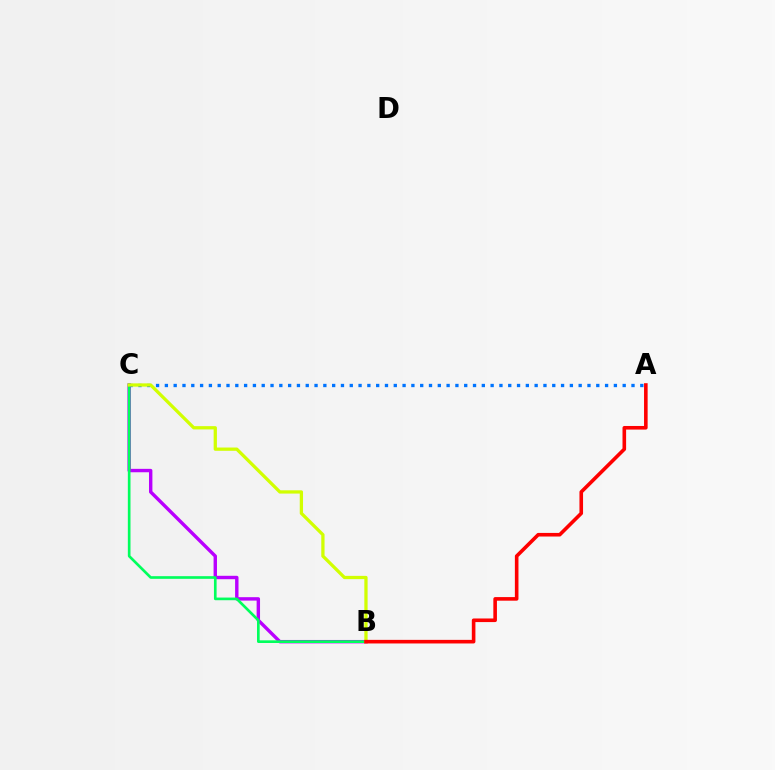{('B', 'C'): [{'color': '#b900ff', 'line_style': 'solid', 'thickness': 2.45}, {'color': '#00ff5c', 'line_style': 'solid', 'thickness': 1.91}, {'color': '#d1ff00', 'line_style': 'solid', 'thickness': 2.35}], ('A', 'C'): [{'color': '#0074ff', 'line_style': 'dotted', 'thickness': 2.39}], ('A', 'B'): [{'color': '#ff0000', 'line_style': 'solid', 'thickness': 2.59}]}